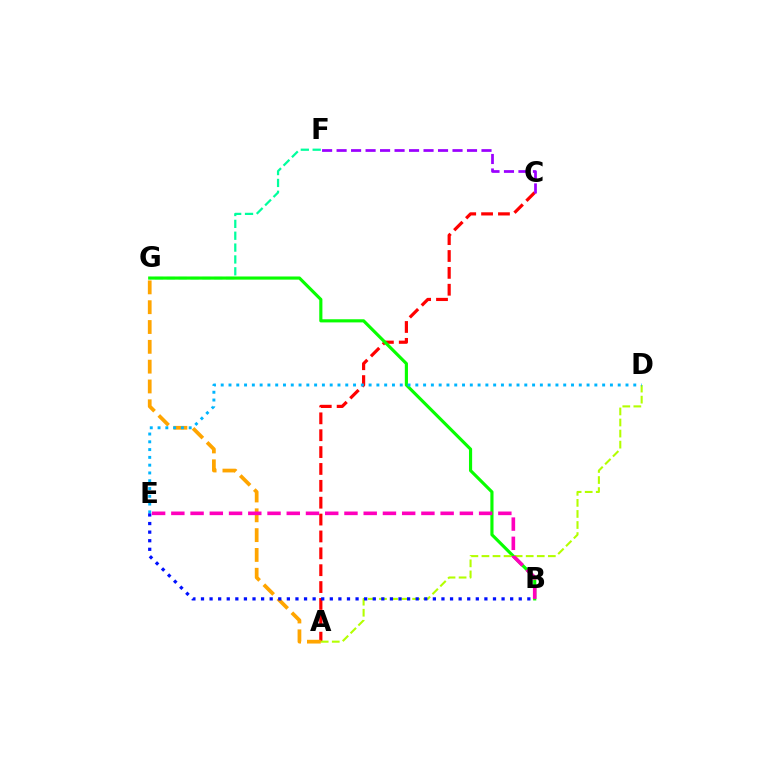{('A', 'C'): [{'color': '#ff0000', 'line_style': 'dashed', 'thickness': 2.29}], ('F', 'G'): [{'color': '#00ff9d', 'line_style': 'dashed', 'thickness': 1.61}], ('B', 'G'): [{'color': '#08ff00', 'line_style': 'solid', 'thickness': 2.27}], ('A', 'D'): [{'color': '#b3ff00', 'line_style': 'dashed', 'thickness': 1.5}], ('A', 'G'): [{'color': '#ffa500', 'line_style': 'dashed', 'thickness': 2.69}], ('D', 'E'): [{'color': '#00b5ff', 'line_style': 'dotted', 'thickness': 2.11}], ('B', 'E'): [{'color': '#ff00bd', 'line_style': 'dashed', 'thickness': 2.61}, {'color': '#0010ff', 'line_style': 'dotted', 'thickness': 2.33}], ('C', 'F'): [{'color': '#9b00ff', 'line_style': 'dashed', 'thickness': 1.97}]}